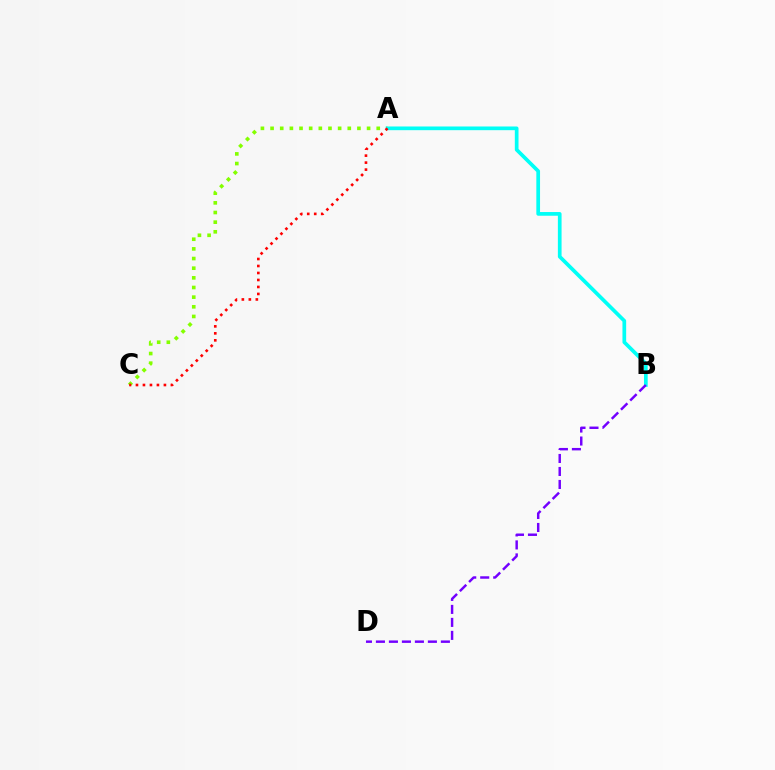{('A', 'C'): [{'color': '#84ff00', 'line_style': 'dotted', 'thickness': 2.62}, {'color': '#ff0000', 'line_style': 'dotted', 'thickness': 1.9}], ('A', 'B'): [{'color': '#00fff6', 'line_style': 'solid', 'thickness': 2.66}], ('B', 'D'): [{'color': '#7200ff', 'line_style': 'dashed', 'thickness': 1.76}]}